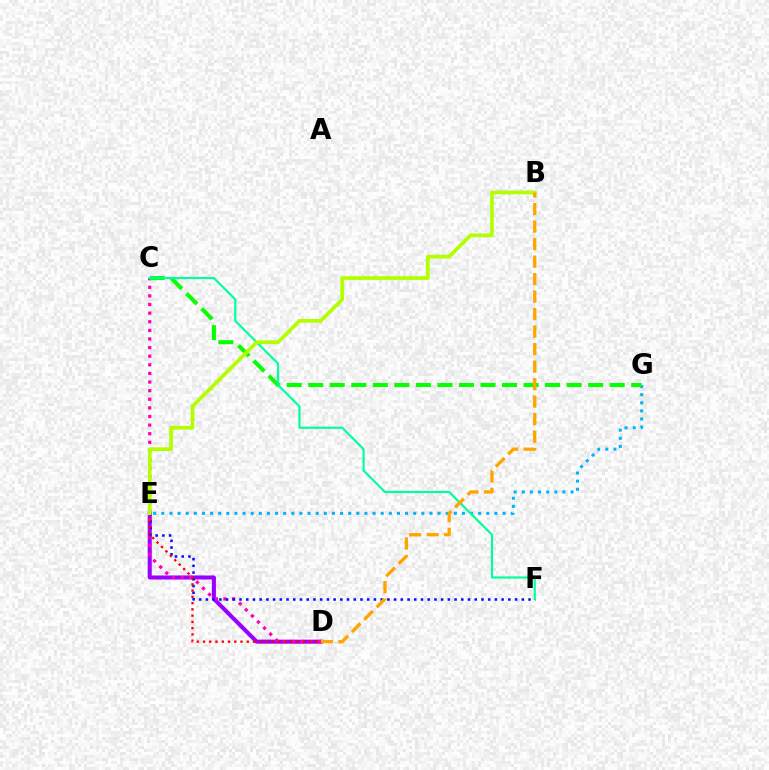{('E', 'G'): [{'color': '#00b5ff', 'line_style': 'dotted', 'thickness': 2.21}], ('D', 'E'): [{'color': '#9b00ff', 'line_style': 'solid', 'thickness': 2.92}, {'color': '#ff0000', 'line_style': 'dotted', 'thickness': 1.7}], ('C', 'D'): [{'color': '#ff00bd', 'line_style': 'dotted', 'thickness': 2.34}], ('E', 'F'): [{'color': '#0010ff', 'line_style': 'dotted', 'thickness': 1.83}], ('C', 'G'): [{'color': '#08ff00', 'line_style': 'dashed', 'thickness': 2.93}], ('C', 'F'): [{'color': '#00ff9d', 'line_style': 'solid', 'thickness': 1.56}], ('B', 'E'): [{'color': '#b3ff00', 'line_style': 'solid', 'thickness': 2.67}], ('B', 'D'): [{'color': '#ffa500', 'line_style': 'dashed', 'thickness': 2.38}]}